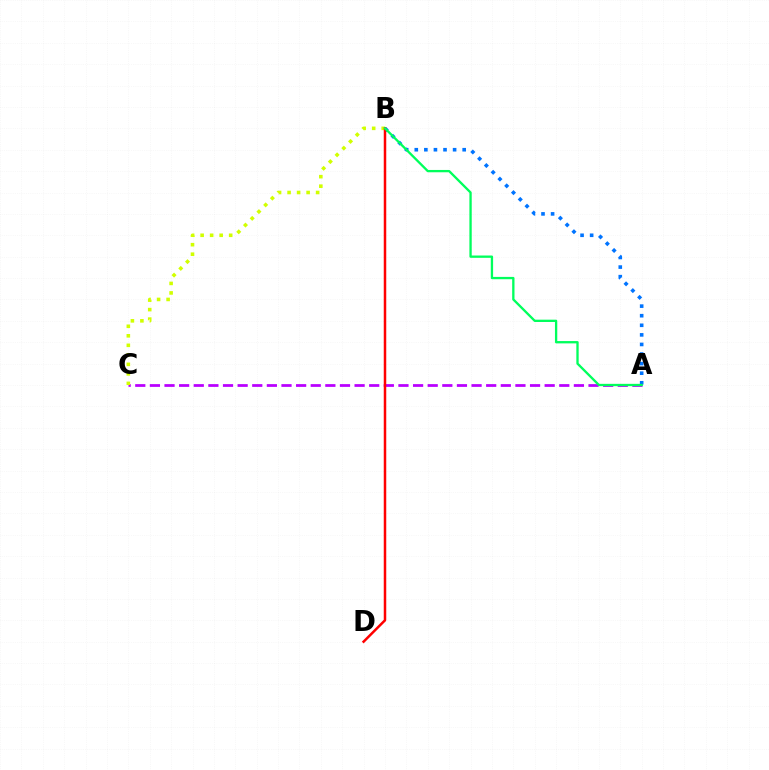{('A', 'C'): [{'color': '#b900ff', 'line_style': 'dashed', 'thickness': 1.99}], ('A', 'B'): [{'color': '#0074ff', 'line_style': 'dotted', 'thickness': 2.6}, {'color': '#00ff5c', 'line_style': 'solid', 'thickness': 1.67}], ('B', 'C'): [{'color': '#d1ff00', 'line_style': 'dotted', 'thickness': 2.59}], ('B', 'D'): [{'color': '#ff0000', 'line_style': 'solid', 'thickness': 1.8}]}